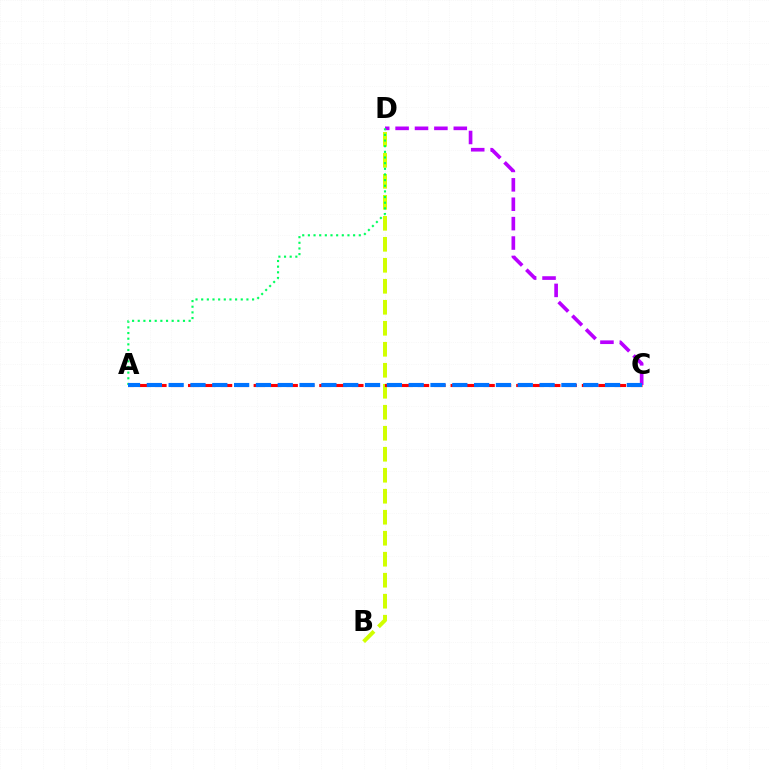{('B', 'D'): [{'color': '#d1ff00', 'line_style': 'dashed', 'thickness': 2.85}], ('A', 'C'): [{'color': '#ff0000', 'line_style': 'dashed', 'thickness': 2.23}, {'color': '#0074ff', 'line_style': 'dashed', 'thickness': 2.96}], ('C', 'D'): [{'color': '#b900ff', 'line_style': 'dashed', 'thickness': 2.64}], ('A', 'D'): [{'color': '#00ff5c', 'line_style': 'dotted', 'thickness': 1.54}]}